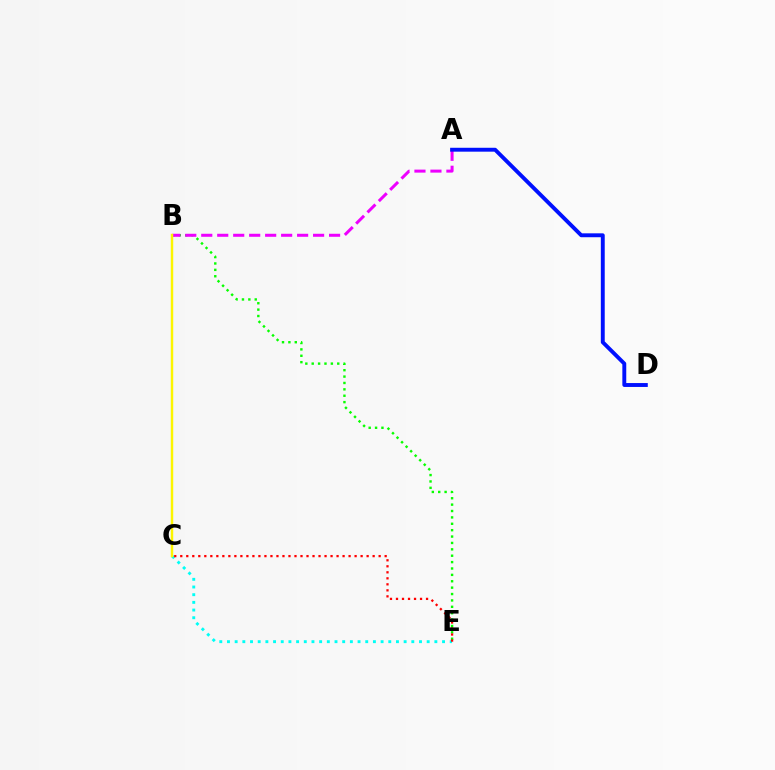{('B', 'E'): [{'color': '#08ff00', 'line_style': 'dotted', 'thickness': 1.74}], ('A', 'B'): [{'color': '#ee00ff', 'line_style': 'dashed', 'thickness': 2.17}], ('C', 'E'): [{'color': '#00fff6', 'line_style': 'dotted', 'thickness': 2.09}, {'color': '#ff0000', 'line_style': 'dotted', 'thickness': 1.63}], ('A', 'D'): [{'color': '#0010ff', 'line_style': 'solid', 'thickness': 2.81}], ('B', 'C'): [{'color': '#fcf500', 'line_style': 'solid', 'thickness': 1.76}]}